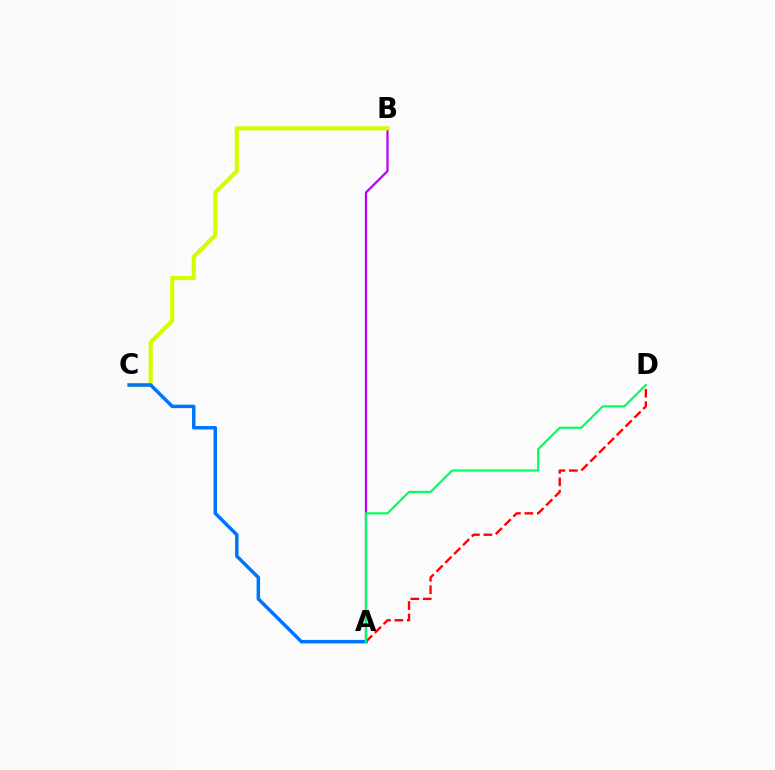{('A', 'B'): [{'color': '#b900ff', 'line_style': 'solid', 'thickness': 1.61}], ('B', 'C'): [{'color': '#d1ff00', 'line_style': 'solid', 'thickness': 2.99}], ('A', 'D'): [{'color': '#ff0000', 'line_style': 'dashed', 'thickness': 1.69}, {'color': '#00ff5c', 'line_style': 'solid', 'thickness': 1.57}], ('A', 'C'): [{'color': '#0074ff', 'line_style': 'solid', 'thickness': 2.5}]}